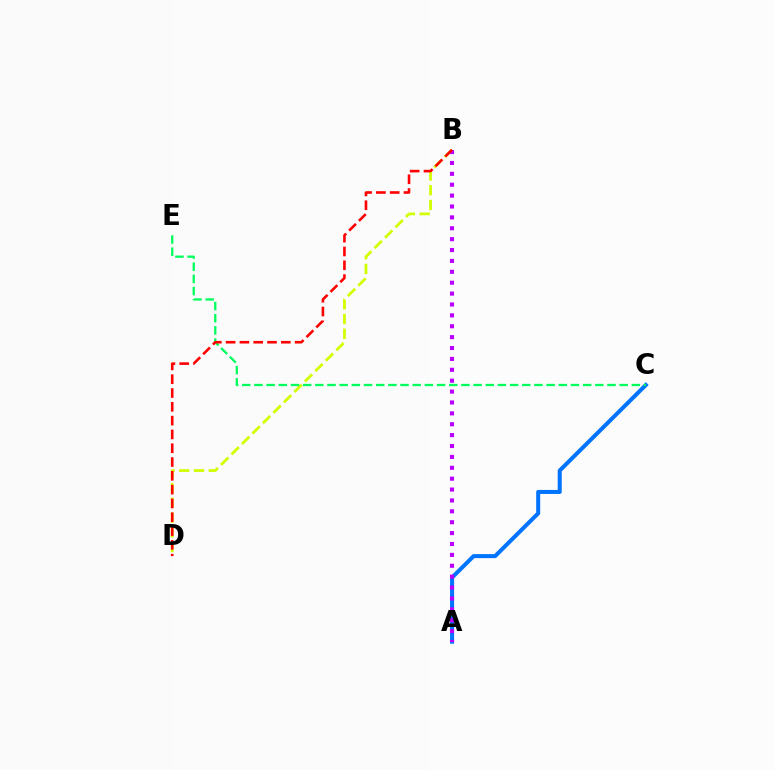{('B', 'D'): [{'color': '#d1ff00', 'line_style': 'dashed', 'thickness': 2.01}, {'color': '#ff0000', 'line_style': 'dashed', 'thickness': 1.88}], ('A', 'C'): [{'color': '#0074ff', 'line_style': 'solid', 'thickness': 2.9}], ('C', 'E'): [{'color': '#00ff5c', 'line_style': 'dashed', 'thickness': 1.65}], ('A', 'B'): [{'color': '#b900ff', 'line_style': 'dotted', 'thickness': 2.96}]}